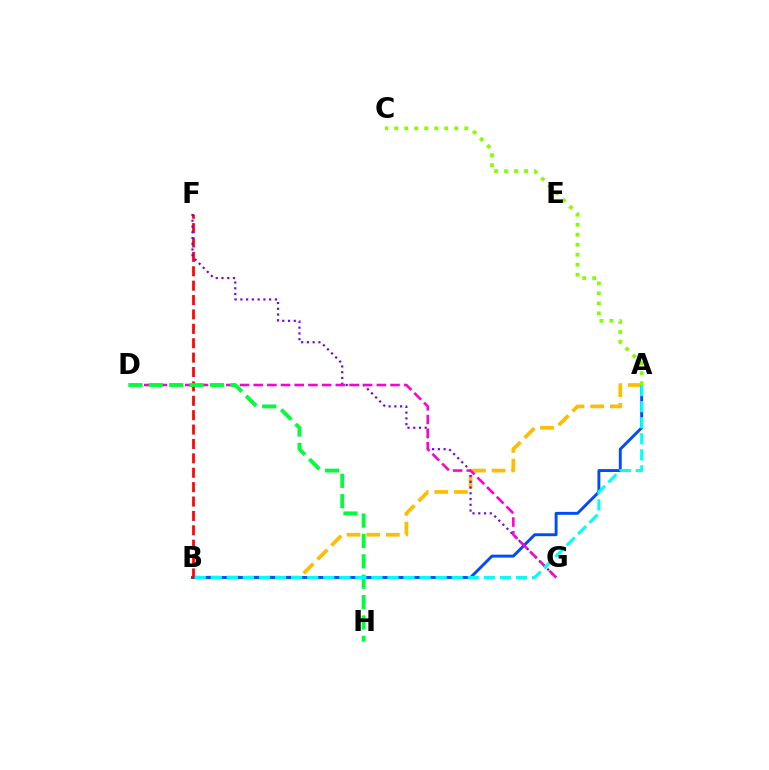{('A', 'B'): [{'color': '#ffbd00', 'line_style': 'dashed', 'thickness': 2.67}, {'color': '#004bff', 'line_style': 'solid', 'thickness': 2.09}, {'color': '#00fff6', 'line_style': 'dashed', 'thickness': 2.18}], ('B', 'F'): [{'color': '#ff0000', 'line_style': 'dashed', 'thickness': 1.95}], ('F', 'G'): [{'color': '#7200ff', 'line_style': 'dotted', 'thickness': 1.56}], ('D', 'G'): [{'color': '#ff00cf', 'line_style': 'dashed', 'thickness': 1.86}], ('D', 'H'): [{'color': '#00ff39', 'line_style': 'dashed', 'thickness': 2.77}], ('A', 'C'): [{'color': '#84ff00', 'line_style': 'dotted', 'thickness': 2.72}]}